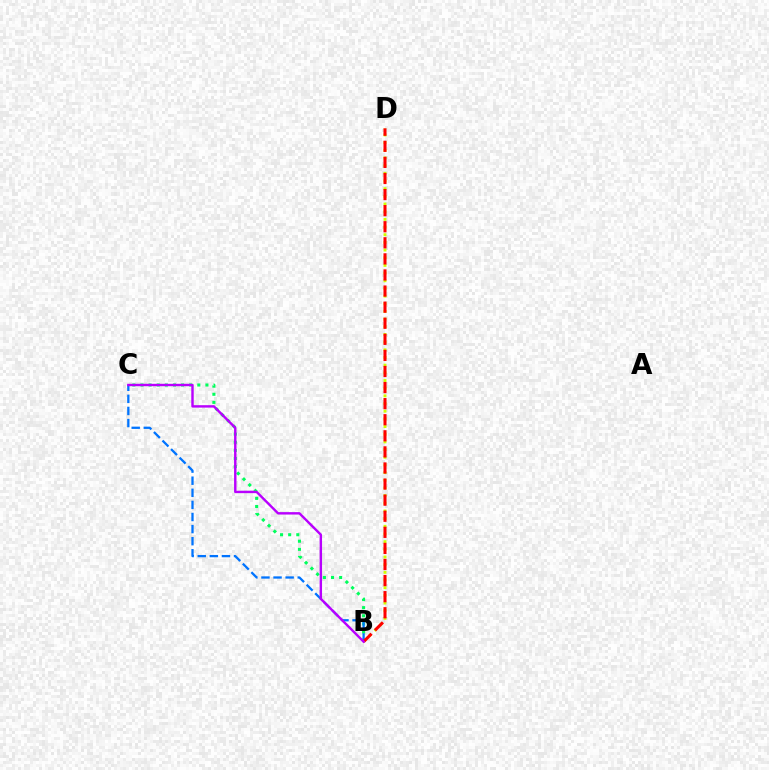{('B', 'C'): [{'color': '#00ff5c', 'line_style': 'dotted', 'thickness': 2.21}, {'color': '#0074ff', 'line_style': 'dashed', 'thickness': 1.64}, {'color': '#b900ff', 'line_style': 'solid', 'thickness': 1.74}], ('B', 'D'): [{'color': '#d1ff00', 'line_style': 'dotted', 'thickness': 2.08}, {'color': '#ff0000', 'line_style': 'dashed', 'thickness': 2.19}]}